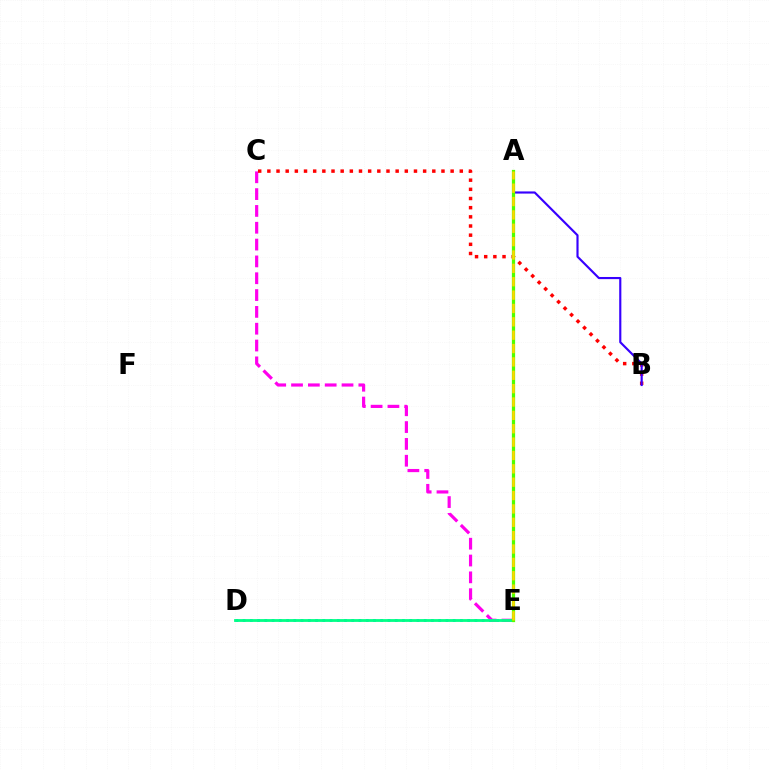{('D', 'E'): [{'color': '#009eff', 'line_style': 'dotted', 'thickness': 1.97}, {'color': '#00ff86', 'line_style': 'solid', 'thickness': 2.02}], ('C', 'E'): [{'color': '#ff00ed', 'line_style': 'dashed', 'thickness': 2.29}], ('B', 'C'): [{'color': '#ff0000', 'line_style': 'dotted', 'thickness': 2.49}], ('A', 'B'): [{'color': '#3700ff', 'line_style': 'solid', 'thickness': 1.55}], ('A', 'E'): [{'color': '#4fff00', 'line_style': 'solid', 'thickness': 2.34}, {'color': '#ffd500', 'line_style': 'dashed', 'thickness': 1.82}]}